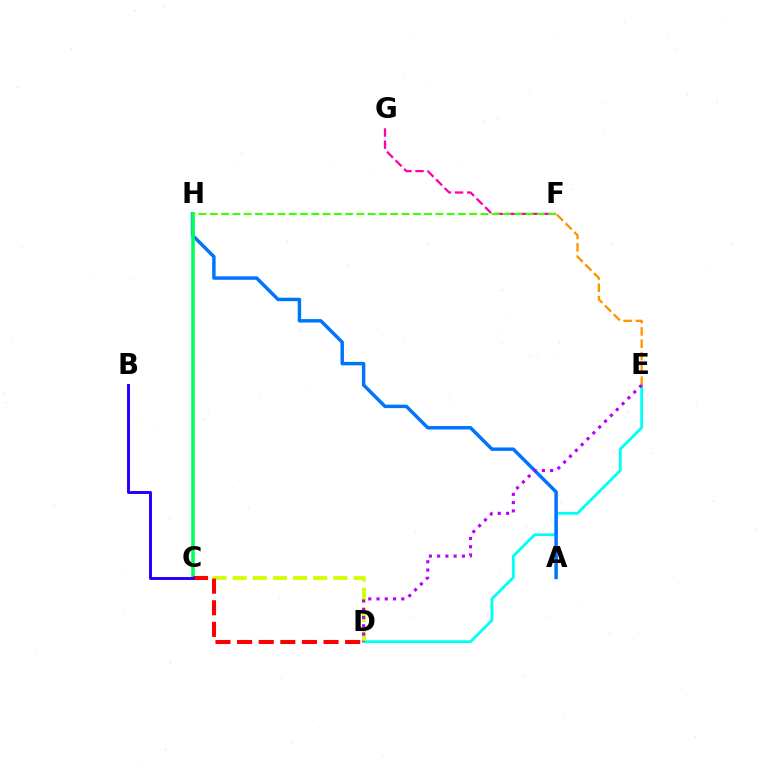{('D', 'E'): [{'color': '#00fff6', 'line_style': 'solid', 'thickness': 2.02}, {'color': '#b900ff', 'line_style': 'dotted', 'thickness': 2.24}], ('F', 'G'): [{'color': '#ff00ac', 'line_style': 'dashed', 'thickness': 1.64}], ('C', 'D'): [{'color': '#d1ff00', 'line_style': 'dashed', 'thickness': 2.74}, {'color': '#ff0000', 'line_style': 'dashed', 'thickness': 2.94}], ('A', 'H'): [{'color': '#0074ff', 'line_style': 'solid', 'thickness': 2.48}], ('C', 'H'): [{'color': '#00ff5c', 'line_style': 'solid', 'thickness': 2.58}], ('B', 'C'): [{'color': '#2500ff', 'line_style': 'solid', 'thickness': 2.13}], ('E', 'F'): [{'color': '#ff9400', 'line_style': 'dashed', 'thickness': 1.67}], ('F', 'H'): [{'color': '#3dff00', 'line_style': 'dashed', 'thickness': 1.53}]}